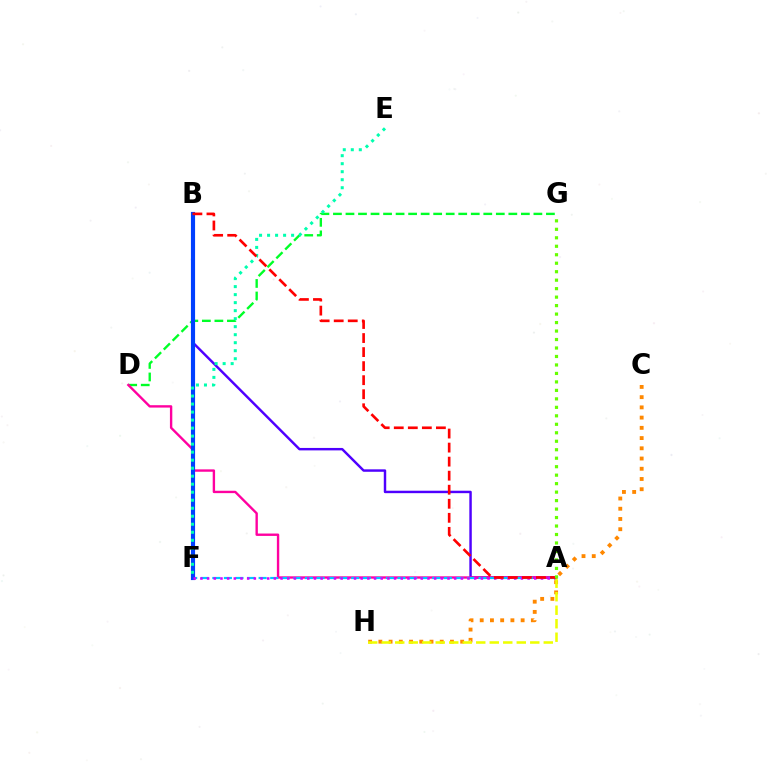{('D', 'G'): [{'color': '#00ff27', 'line_style': 'dashed', 'thickness': 1.7}], ('A', 'B'): [{'color': '#4f00ff', 'line_style': 'solid', 'thickness': 1.76}, {'color': '#ff0000', 'line_style': 'dashed', 'thickness': 1.91}], ('A', 'D'): [{'color': '#ff00a0', 'line_style': 'solid', 'thickness': 1.71}], ('A', 'F'): [{'color': '#00c7ff', 'line_style': 'dashed', 'thickness': 1.57}, {'color': '#d600ff', 'line_style': 'dotted', 'thickness': 1.81}], ('B', 'F'): [{'color': '#003fff', 'line_style': 'solid', 'thickness': 2.99}], ('E', 'F'): [{'color': '#00ffaf', 'line_style': 'dotted', 'thickness': 2.18}], ('C', 'H'): [{'color': '#ff8800', 'line_style': 'dotted', 'thickness': 2.78}], ('A', 'H'): [{'color': '#eeff00', 'line_style': 'dashed', 'thickness': 1.83}], ('A', 'G'): [{'color': '#66ff00', 'line_style': 'dotted', 'thickness': 2.3}]}